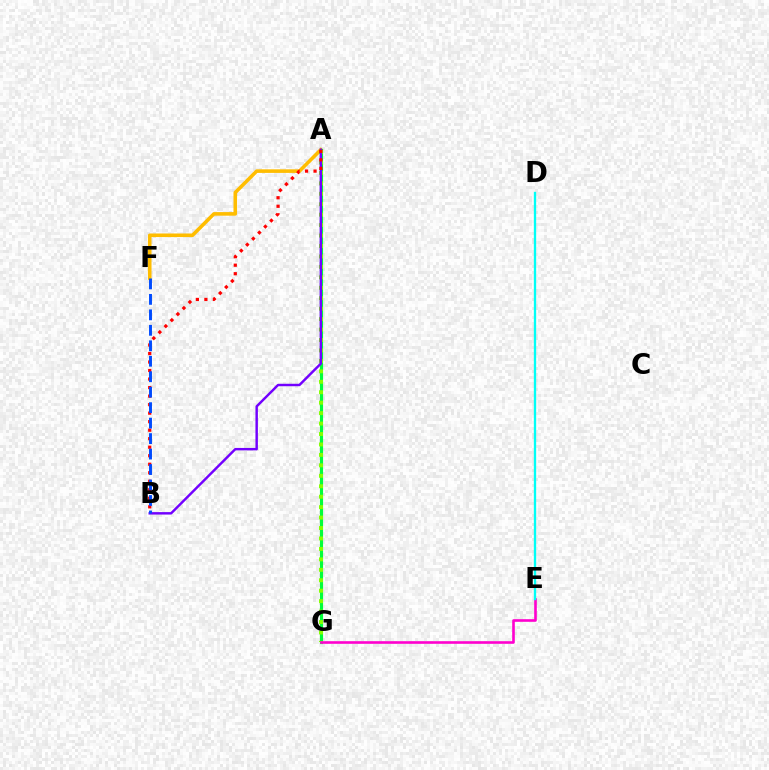{('A', 'F'): [{'color': '#ffbd00', 'line_style': 'solid', 'thickness': 2.58}], ('A', 'G'): [{'color': '#00ff39', 'line_style': 'solid', 'thickness': 2.27}, {'color': '#84ff00', 'line_style': 'dotted', 'thickness': 2.84}], ('E', 'G'): [{'color': '#ff00cf', 'line_style': 'solid', 'thickness': 1.88}], ('A', 'B'): [{'color': '#7200ff', 'line_style': 'solid', 'thickness': 1.76}, {'color': '#ff0000', 'line_style': 'dotted', 'thickness': 2.31}], ('D', 'E'): [{'color': '#00fff6', 'line_style': 'solid', 'thickness': 1.67}], ('B', 'F'): [{'color': '#004bff', 'line_style': 'dashed', 'thickness': 2.1}]}